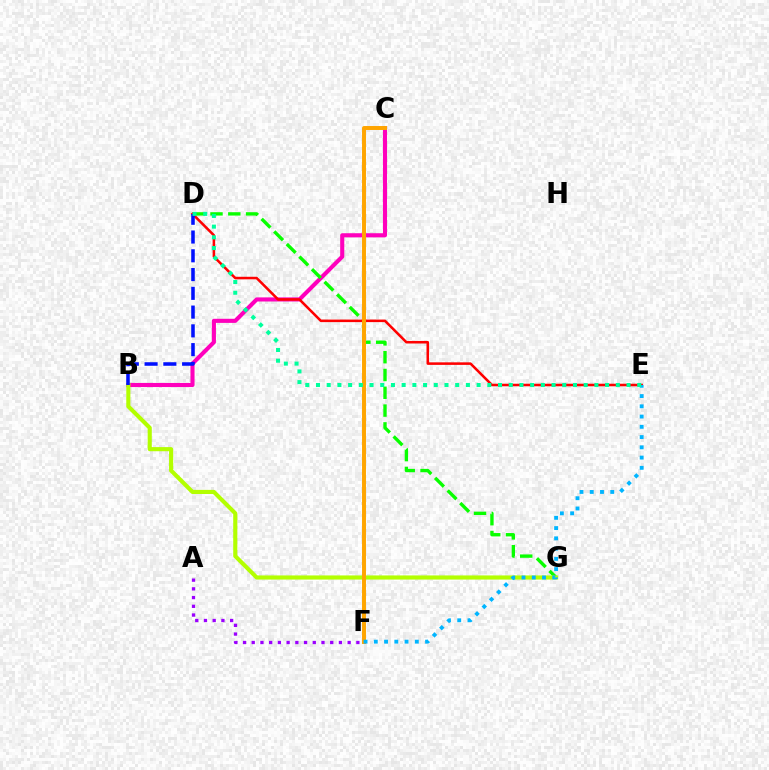{('B', 'C'): [{'color': '#ff00bd', 'line_style': 'solid', 'thickness': 2.95}], ('D', 'G'): [{'color': '#08ff00', 'line_style': 'dashed', 'thickness': 2.42}], ('D', 'E'): [{'color': '#ff0000', 'line_style': 'solid', 'thickness': 1.84}, {'color': '#00ff9d', 'line_style': 'dotted', 'thickness': 2.91}], ('B', 'G'): [{'color': '#b3ff00', 'line_style': 'solid', 'thickness': 2.97}], ('C', 'F'): [{'color': '#ffa500', 'line_style': 'solid', 'thickness': 2.85}], ('E', 'F'): [{'color': '#00b5ff', 'line_style': 'dotted', 'thickness': 2.79}], ('B', 'D'): [{'color': '#0010ff', 'line_style': 'dashed', 'thickness': 2.55}], ('A', 'F'): [{'color': '#9b00ff', 'line_style': 'dotted', 'thickness': 2.37}]}